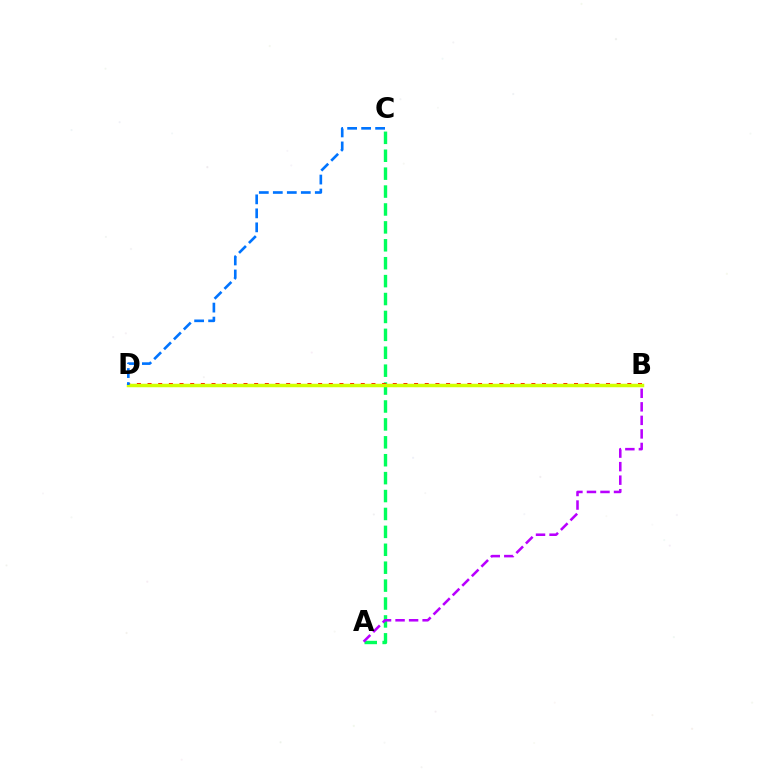{('A', 'C'): [{'color': '#00ff5c', 'line_style': 'dashed', 'thickness': 2.43}], ('B', 'D'): [{'color': '#ff0000', 'line_style': 'dotted', 'thickness': 2.9}, {'color': '#d1ff00', 'line_style': 'solid', 'thickness': 2.51}], ('A', 'B'): [{'color': '#b900ff', 'line_style': 'dashed', 'thickness': 1.84}], ('C', 'D'): [{'color': '#0074ff', 'line_style': 'dashed', 'thickness': 1.9}]}